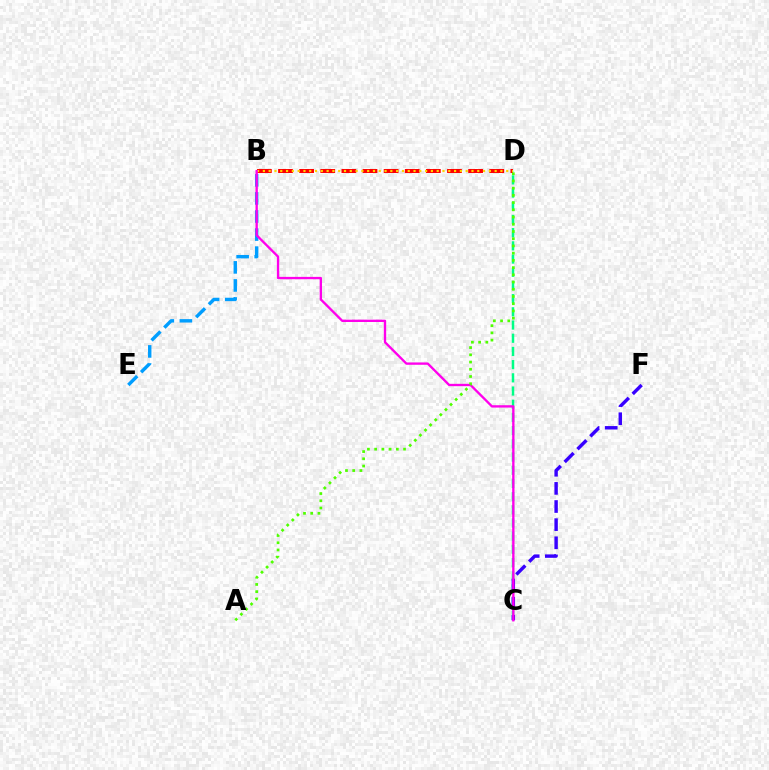{('C', 'D'): [{'color': '#00ff86', 'line_style': 'dashed', 'thickness': 1.79}], ('B', 'E'): [{'color': '#009eff', 'line_style': 'dashed', 'thickness': 2.45}], ('C', 'F'): [{'color': '#3700ff', 'line_style': 'dashed', 'thickness': 2.46}], ('B', 'D'): [{'color': '#ff0000', 'line_style': 'dashed', 'thickness': 2.87}, {'color': '#ffd500', 'line_style': 'dotted', 'thickness': 1.57}], ('B', 'C'): [{'color': '#ff00ed', 'line_style': 'solid', 'thickness': 1.69}], ('A', 'D'): [{'color': '#4fff00', 'line_style': 'dotted', 'thickness': 1.96}]}